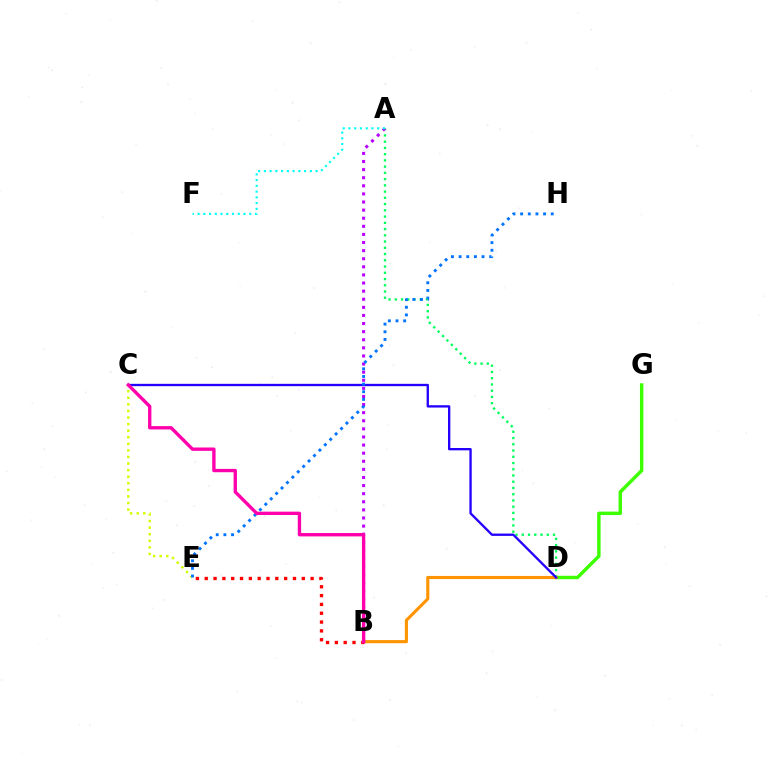{('C', 'E'): [{'color': '#d1ff00', 'line_style': 'dotted', 'thickness': 1.79}], ('D', 'G'): [{'color': '#3dff00', 'line_style': 'solid', 'thickness': 2.47}], ('A', 'D'): [{'color': '#00ff5c', 'line_style': 'dotted', 'thickness': 1.7}], ('B', 'D'): [{'color': '#ff9400', 'line_style': 'solid', 'thickness': 2.23}], ('A', 'B'): [{'color': '#b900ff', 'line_style': 'dotted', 'thickness': 2.2}], ('C', 'D'): [{'color': '#2500ff', 'line_style': 'solid', 'thickness': 1.68}], ('A', 'F'): [{'color': '#00fff6', 'line_style': 'dotted', 'thickness': 1.56}], ('E', 'H'): [{'color': '#0074ff', 'line_style': 'dotted', 'thickness': 2.08}], ('B', 'E'): [{'color': '#ff0000', 'line_style': 'dotted', 'thickness': 2.4}], ('B', 'C'): [{'color': '#ff00ac', 'line_style': 'solid', 'thickness': 2.41}]}